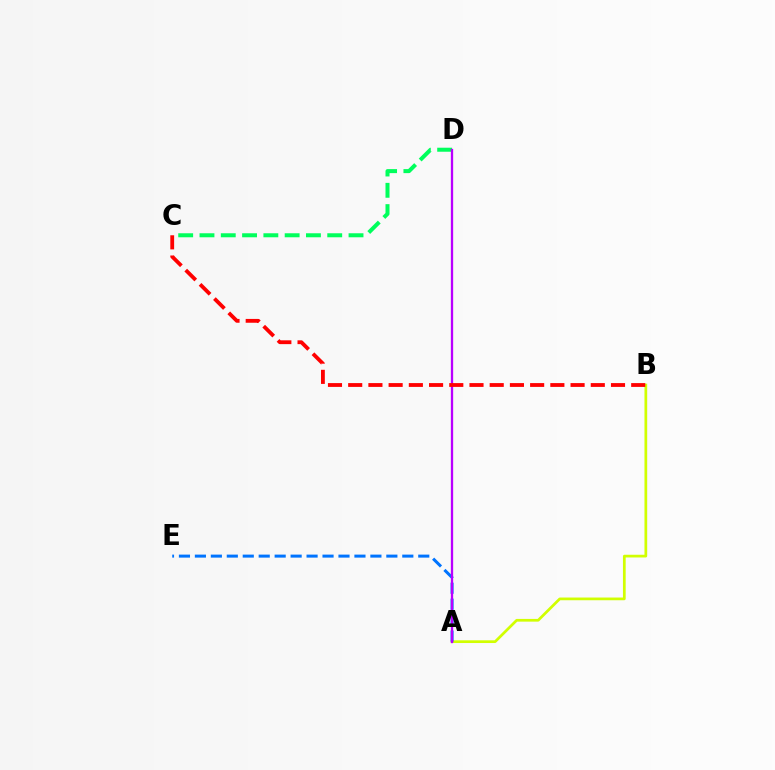{('A', 'B'): [{'color': '#d1ff00', 'line_style': 'solid', 'thickness': 1.96}], ('C', 'D'): [{'color': '#00ff5c', 'line_style': 'dashed', 'thickness': 2.89}], ('A', 'E'): [{'color': '#0074ff', 'line_style': 'dashed', 'thickness': 2.17}], ('A', 'D'): [{'color': '#b900ff', 'line_style': 'solid', 'thickness': 1.66}], ('B', 'C'): [{'color': '#ff0000', 'line_style': 'dashed', 'thickness': 2.75}]}